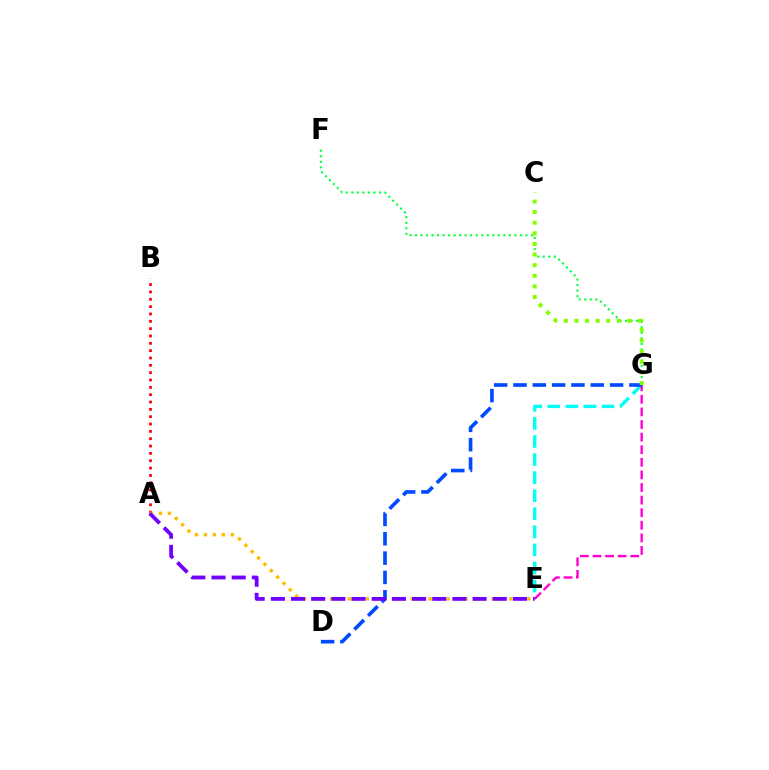{('F', 'G'): [{'color': '#00ff39', 'line_style': 'dotted', 'thickness': 1.5}], ('A', 'B'): [{'color': '#ff0000', 'line_style': 'dotted', 'thickness': 1.99}], ('E', 'G'): [{'color': '#00fff6', 'line_style': 'dashed', 'thickness': 2.46}, {'color': '#ff00cf', 'line_style': 'dashed', 'thickness': 1.71}], ('A', 'E'): [{'color': '#ffbd00', 'line_style': 'dotted', 'thickness': 2.44}, {'color': '#7200ff', 'line_style': 'dashed', 'thickness': 2.74}], ('D', 'G'): [{'color': '#004bff', 'line_style': 'dashed', 'thickness': 2.62}], ('C', 'G'): [{'color': '#84ff00', 'line_style': 'dotted', 'thickness': 2.88}]}